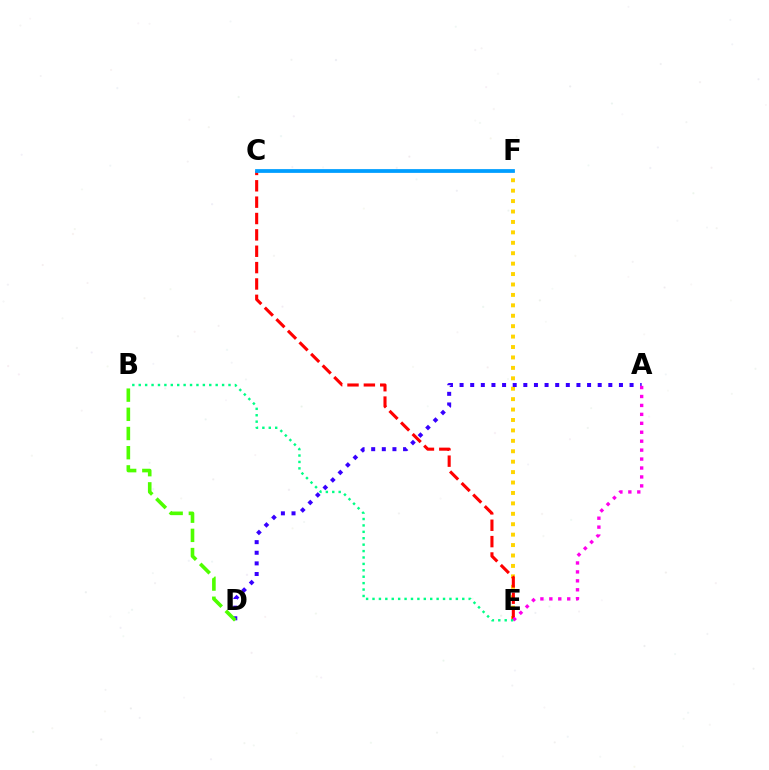{('E', 'F'): [{'color': '#ffd500', 'line_style': 'dotted', 'thickness': 2.83}], ('A', 'D'): [{'color': '#3700ff', 'line_style': 'dotted', 'thickness': 2.89}], ('B', 'D'): [{'color': '#4fff00', 'line_style': 'dashed', 'thickness': 2.61}], ('C', 'E'): [{'color': '#ff0000', 'line_style': 'dashed', 'thickness': 2.22}], ('A', 'E'): [{'color': '#ff00ed', 'line_style': 'dotted', 'thickness': 2.43}], ('B', 'E'): [{'color': '#00ff86', 'line_style': 'dotted', 'thickness': 1.74}], ('C', 'F'): [{'color': '#009eff', 'line_style': 'solid', 'thickness': 2.71}]}